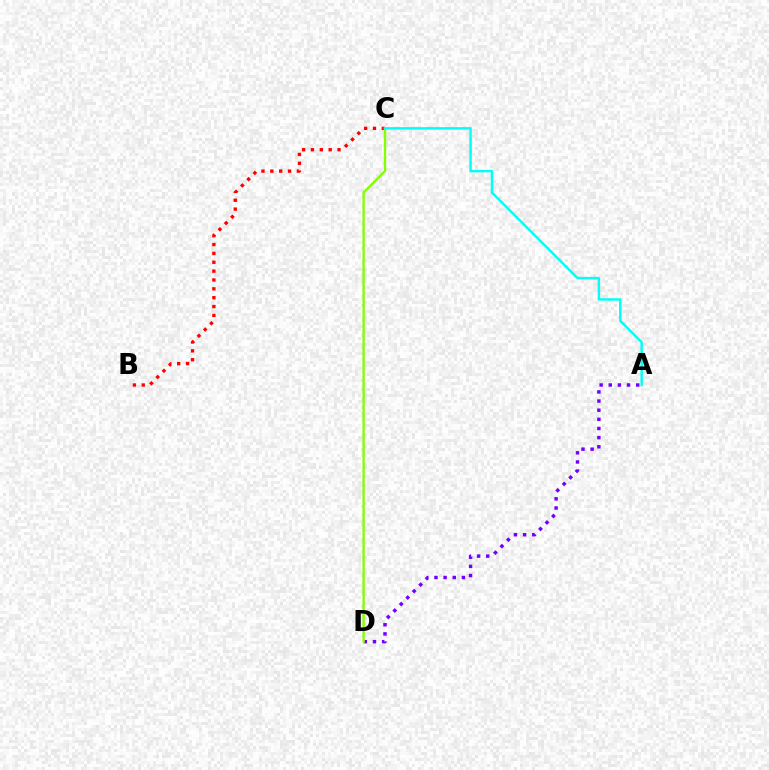{('B', 'C'): [{'color': '#ff0000', 'line_style': 'dotted', 'thickness': 2.41}], ('A', 'D'): [{'color': '#7200ff', 'line_style': 'dotted', 'thickness': 2.48}], ('C', 'D'): [{'color': '#84ff00', 'line_style': 'solid', 'thickness': 1.7}], ('A', 'C'): [{'color': '#00fff6', 'line_style': 'solid', 'thickness': 1.76}]}